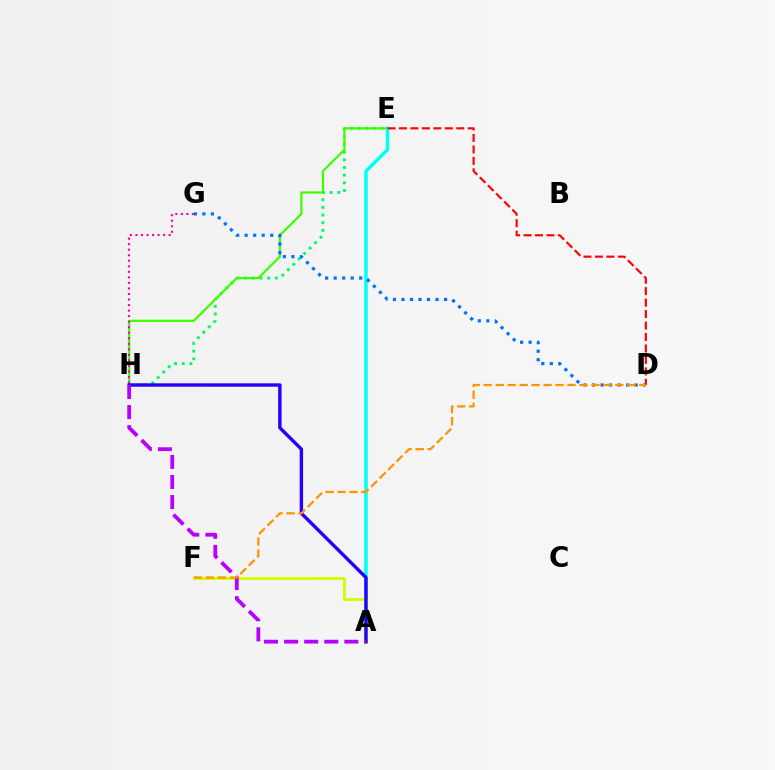{('E', 'H'): [{'color': '#00ff5c', 'line_style': 'dotted', 'thickness': 2.09}, {'color': '#3dff00', 'line_style': 'solid', 'thickness': 1.6}], ('A', 'E'): [{'color': '#00fff6', 'line_style': 'solid', 'thickness': 2.51}], ('D', 'G'): [{'color': '#0074ff', 'line_style': 'dotted', 'thickness': 2.31}], ('G', 'H'): [{'color': '#ff00ac', 'line_style': 'dotted', 'thickness': 1.5}], ('D', 'E'): [{'color': '#ff0000', 'line_style': 'dashed', 'thickness': 1.56}], ('A', 'F'): [{'color': '#d1ff00', 'line_style': 'solid', 'thickness': 2.08}], ('A', 'H'): [{'color': '#2500ff', 'line_style': 'solid', 'thickness': 2.45}, {'color': '#b900ff', 'line_style': 'dashed', 'thickness': 2.73}], ('D', 'F'): [{'color': '#ff9400', 'line_style': 'dashed', 'thickness': 1.63}]}